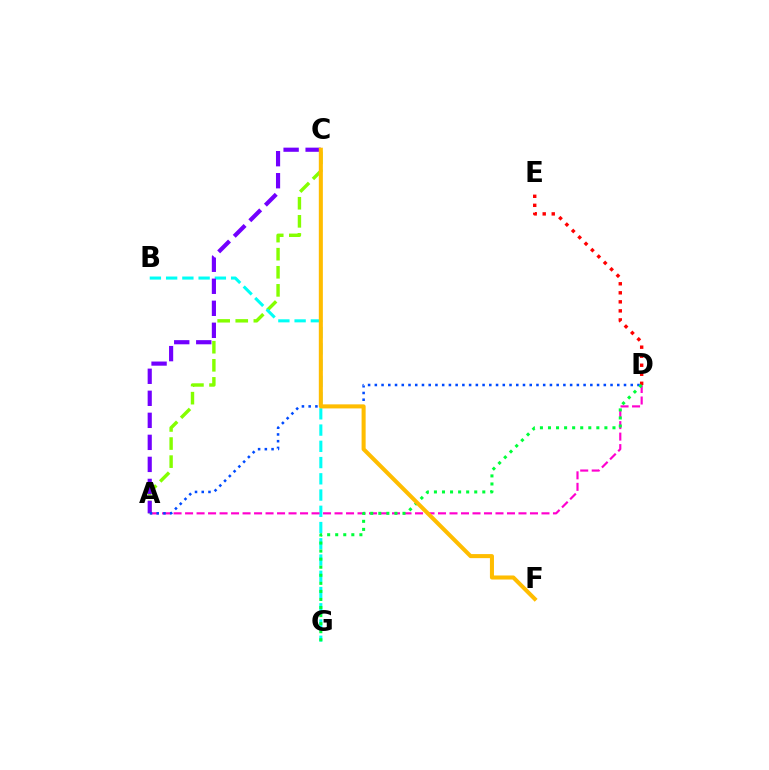{('D', 'E'): [{'color': '#ff0000', 'line_style': 'dotted', 'thickness': 2.45}], ('A', 'C'): [{'color': '#84ff00', 'line_style': 'dashed', 'thickness': 2.46}, {'color': '#7200ff', 'line_style': 'dashed', 'thickness': 2.99}], ('B', 'G'): [{'color': '#00fff6', 'line_style': 'dashed', 'thickness': 2.21}], ('A', 'D'): [{'color': '#ff00cf', 'line_style': 'dashed', 'thickness': 1.56}, {'color': '#004bff', 'line_style': 'dotted', 'thickness': 1.83}], ('D', 'G'): [{'color': '#00ff39', 'line_style': 'dotted', 'thickness': 2.19}], ('C', 'F'): [{'color': '#ffbd00', 'line_style': 'solid', 'thickness': 2.91}]}